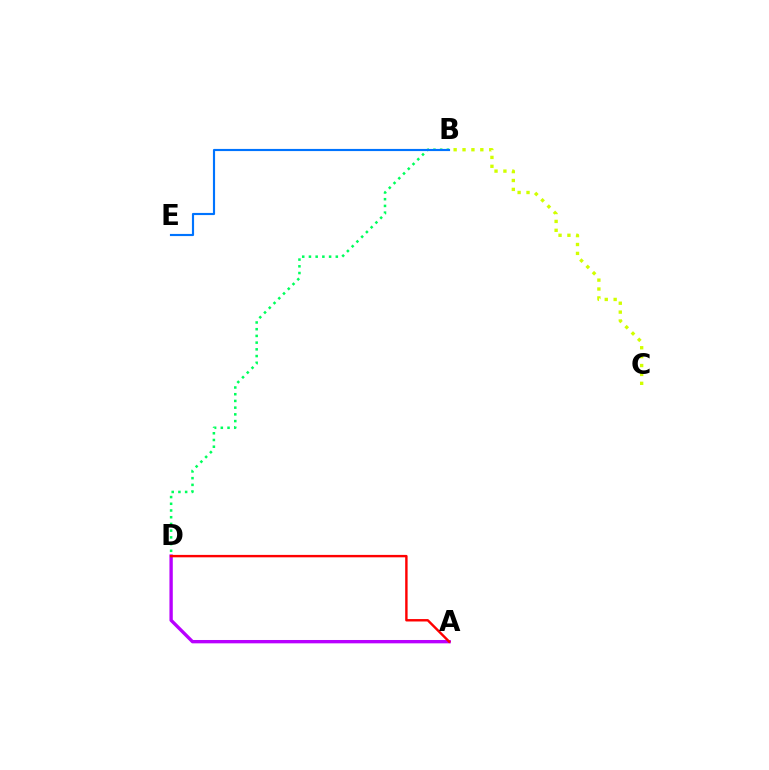{('B', 'D'): [{'color': '#00ff5c', 'line_style': 'dotted', 'thickness': 1.82}], ('B', 'C'): [{'color': '#d1ff00', 'line_style': 'dotted', 'thickness': 2.42}], ('A', 'D'): [{'color': '#b900ff', 'line_style': 'solid', 'thickness': 2.41}, {'color': '#ff0000', 'line_style': 'solid', 'thickness': 1.74}], ('B', 'E'): [{'color': '#0074ff', 'line_style': 'solid', 'thickness': 1.55}]}